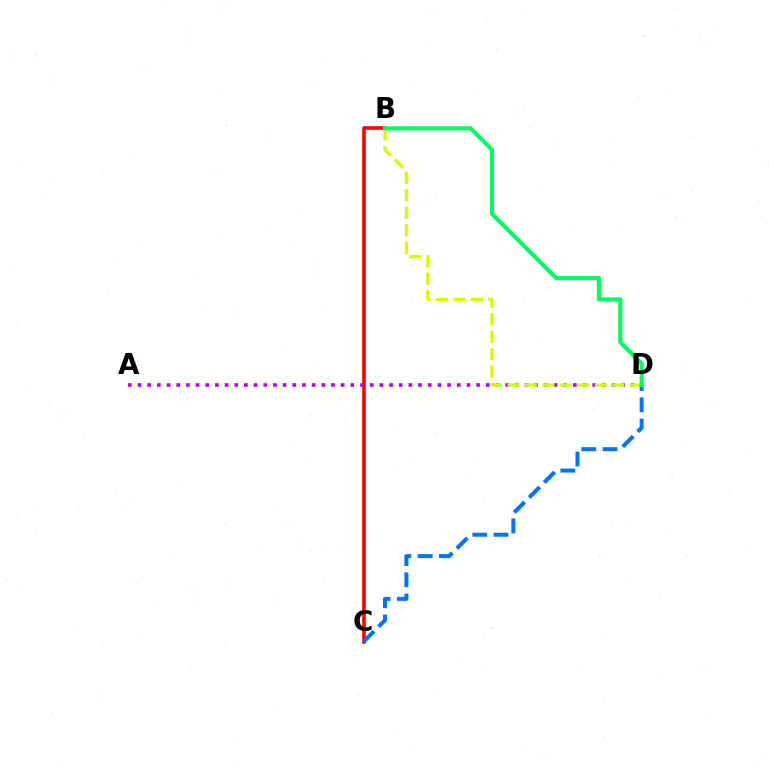{('B', 'C'): [{'color': '#ff0000', 'line_style': 'solid', 'thickness': 2.61}], ('A', 'D'): [{'color': '#b900ff', 'line_style': 'dotted', 'thickness': 2.63}], ('B', 'D'): [{'color': '#d1ff00', 'line_style': 'dashed', 'thickness': 2.37}, {'color': '#00ff5c', 'line_style': 'solid', 'thickness': 2.96}], ('C', 'D'): [{'color': '#0074ff', 'line_style': 'dashed', 'thickness': 2.88}]}